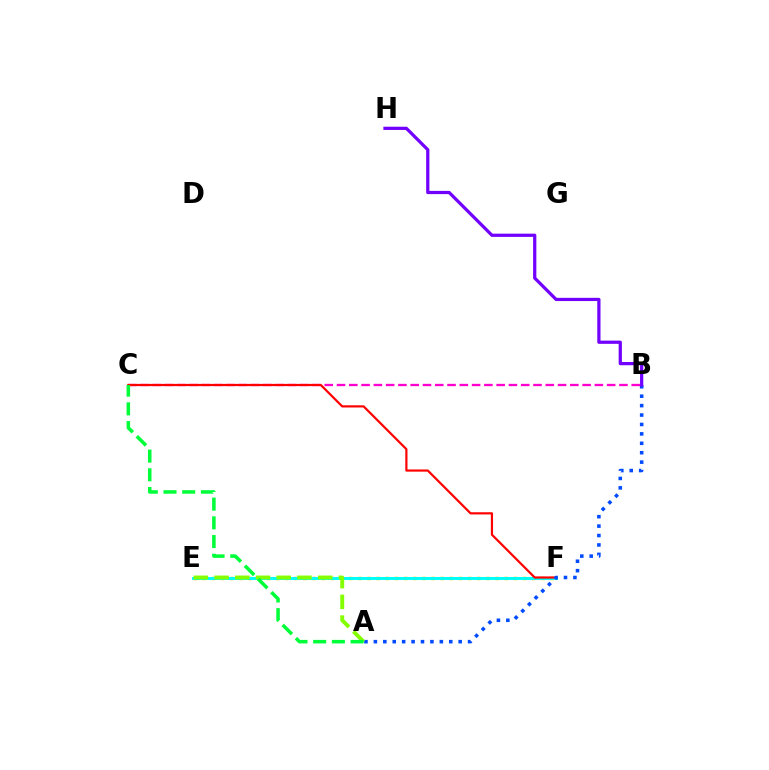{('E', 'F'): [{'color': '#ffbd00', 'line_style': 'dotted', 'thickness': 2.49}, {'color': '#00fff6', 'line_style': 'solid', 'thickness': 2.13}], ('B', 'C'): [{'color': '#ff00cf', 'line_style': 'dashed', 'thickness': 1.67}], ('C', 'F'): [{'color': '#ff0000', 'line_style': 'solid', 'thickness': 1.58}], ('A', 'B'): [{'color': '#004bff', 'line_style': 'dotted', 'thickness': 2.56}], ('A', 'E'): [{'color': '#84ff00', 'line_style': 'dashed', 'thickness': 2.81}], ('A', 'C'): [{'color': '#00ff39', 'line_style': 'dashed', 'thickness': 2.54}], ('B', 'H'): [{'color': '#7200ff', 'line_style': 'solid', 'thickness': 2.33}]}